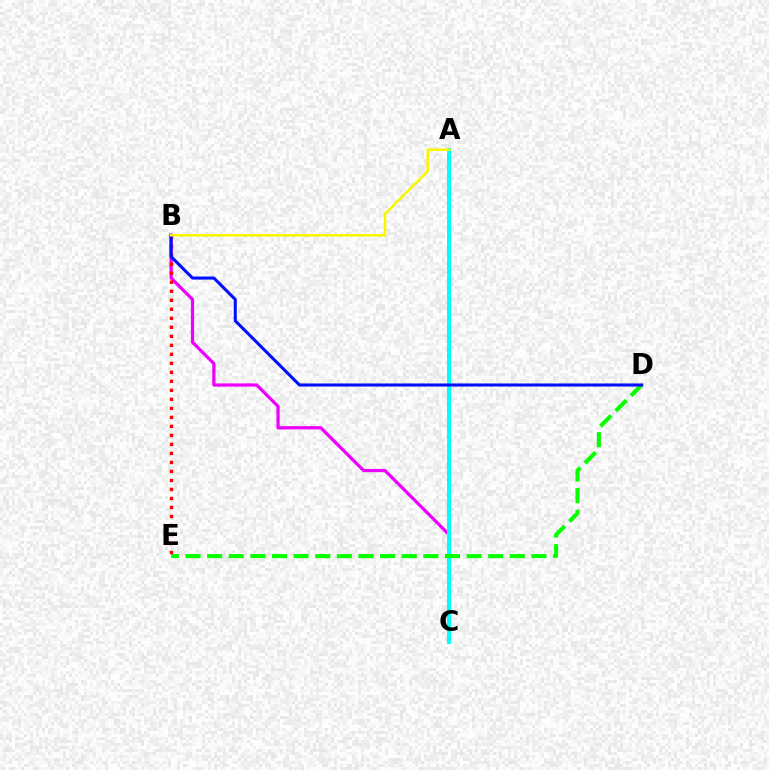{('B', 'C'): [{'color': '#ee00ff', 'line_style': 'solid', 'thickness': 2.33}], ('A', 'C'): [{'color': '#00fff6', 'line_style': 'solid', 'thickness': 2.92}], ('D', 'E'): [{'color': '#08ff00', 'line_style': 'dashed', 'thickness': 2.94}], ('B', 'E'): [{'color': '#ff0000', 'line_style': 'dotted', 'thickness': 2.45}], ('B', 'D'): [{'color': '#0010ff', 'line_style': 'solid', 'thickness': 2.2}], ('A', 'B'): [{'color': '#fcf500', 'line_style': 'solid', 'thickness': 1.85}]}